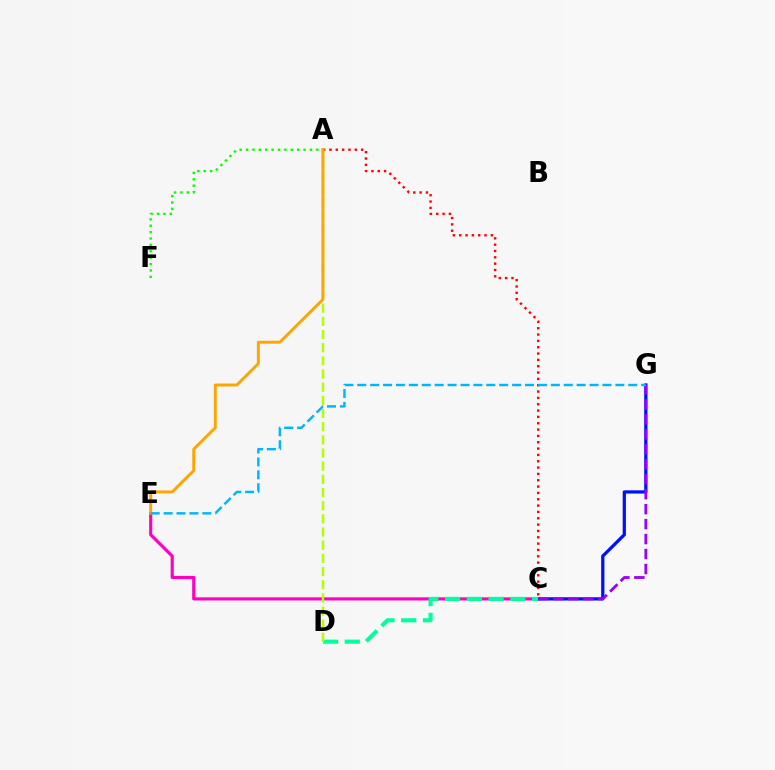{('A', 'F'): [{'color': '#08ff00', 'line_style': 'dotted', 'thickness': 1.74}], ('A', 'C'): [{'color': '#ff0000', 'line_style': 'dotted', 'thickness': 1.72}], ('C', 'E'): [{'color': '#ff00bd', 'line_style': 'solid', 'thickness': 2.26}], ('C', 'G'): [{'color': '#0010ff', 'line_style': 'solid', 'thickness': 2.34}, {'color': '#9b00ff', 'line_style': 'dashed', 'thickness': 2.03}], ('C', 'D'): [{'color': '#00ff9d', 'line_style': 'dashed', 'thickness': 2.96}], ('A', 'D'): [{'color': '#b3ff00', 'line_style': 'dashed', 'thickness': 1.79}], ('A', 'E'): [{'color': '#ffa500', 'line_style': 'solid', 'thickness': 2.12}], ('E', 'G'): [{'color': '#00b5ff', 'line_style': 'dashed', 'thickness': 1.75}]}